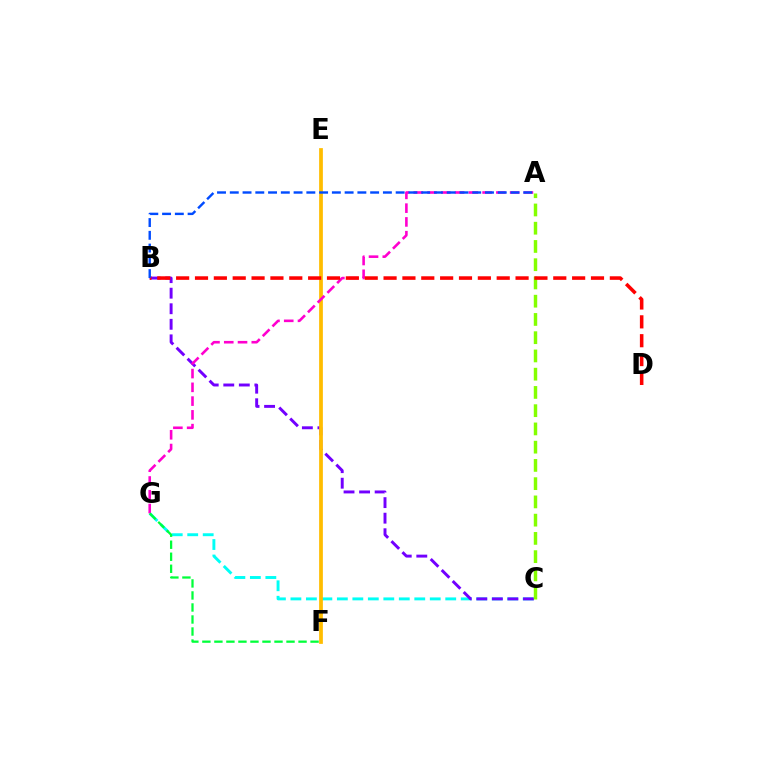{('C', 'G'): [{'color': '#00fff6', 'line_style': 'dashed', 'thickness': 2.1}], ('B', 'C'): [{'color': '#7200ff', 'line_style': 'dashed', 'thickness': 2.11}], ('E', 'F'): [{'color': '#ffbd00', 'line_style': 'solid', 'thickness': 2.7}], ('A', 'C'): [{'color': '#84ff00', 'line_style': 'dashed', 'thickness': 2.48}], ('A', 'G'): [{'color': '#ff00cf', 'line_style': 'dashed', 'thickness': 1.87}], ('B', 'D'): [{'color': '#ff0000', 'line_style': 'dashed', 'thickness': 2.56}], ('F', 'G'): [{'color': '#00ff39', 'line_style': 'dashed', 'thickness': 1.63}], ('A', 'B'): [{'color': '#004bff', 'line_style': 'dashed', 'thickness': 1.73}]}